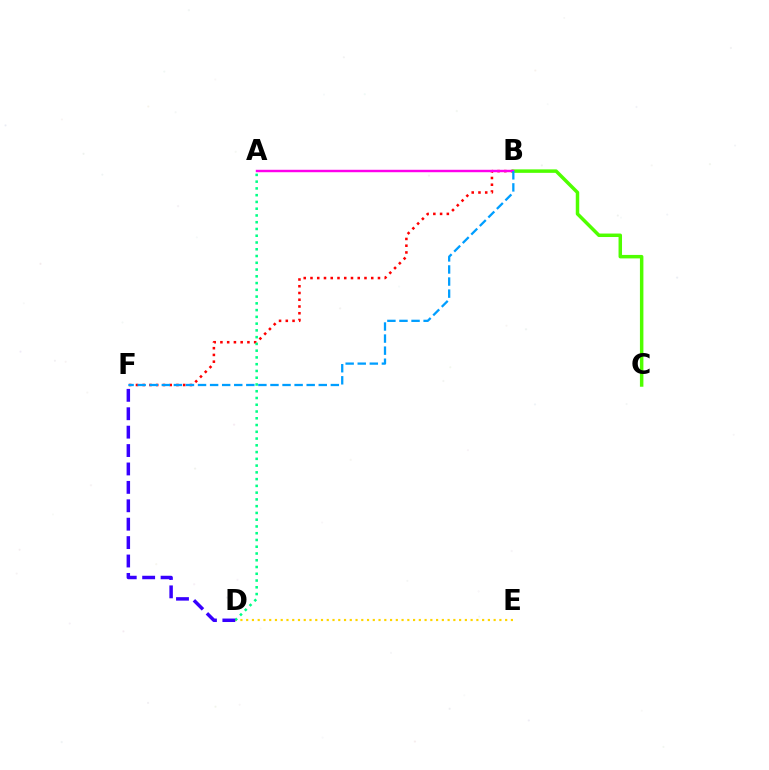{('B', 'F'): [{'color': '#ff0000', 'line_style': 'dotted', 'thickness': 1.83}, {'color': '#009eff', 'line_style': 'dashed', 'thickness': 1.64}], ('D', 'E'): [{'color': '#ffd500', 'line_style': 'dotted', 'thickness': 1.56}], ('A', 'D'): [{'color': '#00ff86', 'line_style': 'dotted', 'thickness': 1.84}], ('B', 'C'): [{'color': '#4fff00', 'line_style': 'solid', 'thickness': 2.51}], ('A', 'B'): [{'color': '#ff00ed', 'line_style': 'solid', 'thickness': 1.76}], ('D', 'F'): [{'color': '#3700ff', 'line_style': 'dashed', 'thickness': 2.5}]}